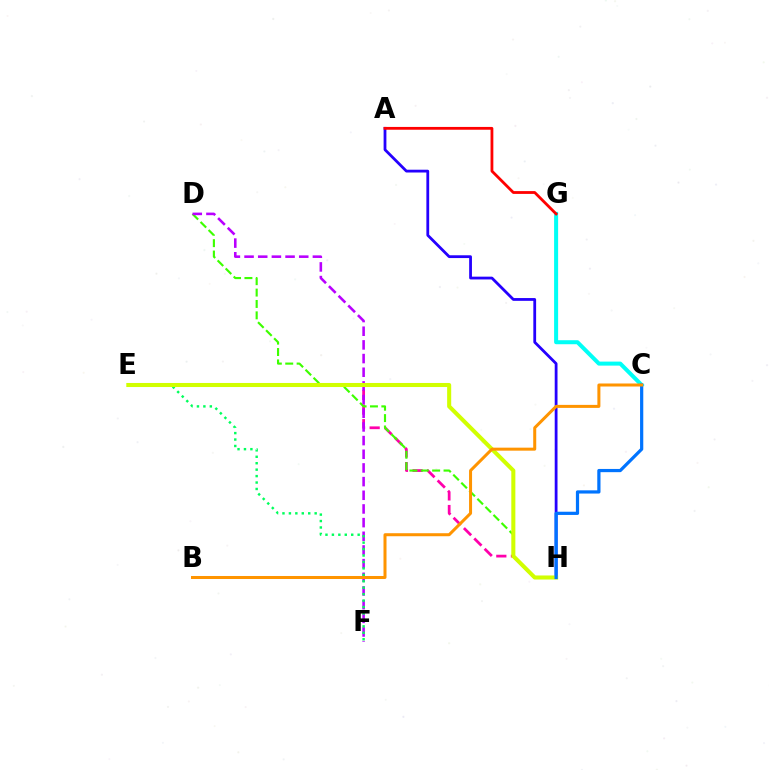{('E', 'H'): [{'color': '#ff00ac', 'line_style': 'dashed', 'thickness': 1.99}, {'color': '#d1ff00', 'line_style': 'solid', 'thickness': 2.92}], ('D', 'H'): [{'color': '#3dff00', 'line_style': 'dashed', 'thickness': 1.55}], ('D', 'F'): [{'color': '#b900ff', 'line_style': 'dashed', 'thickness': 1.86}], ('C', 'G'): [{'color': '#00fff6', 'line_style': 'solid', 'thickness': 2.89}], ('A', 'H'): [{'color': '#2500ff', 'line_style': 'solid', 'thickness': 2.01}], ('E', 'F'): [{'color': '#00ff5c', 'line_style': 'dotted', 'thickness': 1.75}], ('C', 'H'): [{'color': '#0074ff', 'line_style': 'solid', 'thickness': 2.31}], ('B', 'C'): [{'color': '#ff9400', 'line_style': 'solid', 'thickness': 2.17}], ('A', 'G'): [{'color': '#ff0000', 'line_style': 'solid', 'thickness': 2.02}]}